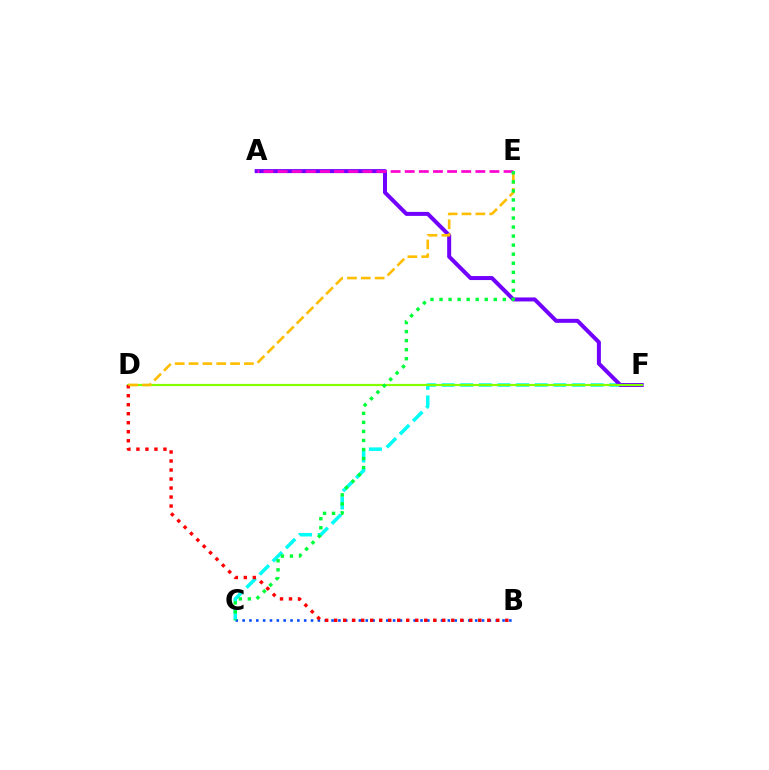{('C', 'F'): [{'color': '#00fff6', 'line_style': 'dashed', 'thickness': 2.53}], ('B', 'C'): [{'color': '#004bff', 'line_style': 'dotted', 'thickness': 1.86}], ('A', 'F'): [{'color': '#7200ff', 'line_style': 'solid', 'thickness': 2.88}], ('A', 'E'): [{'color': '#ff00cf', 'line_style': 'dashed', 'thickness': 1.92}], ('D', 'F'): [{'color': '#84ff00', 'line_style': 'solid', 'thickness': 1.58}], ('B', 'D'): [{'color': '#ff0000', 'line_style': 'dotted', 'thickness': 2.45}], ('D', 'E'): [{'color': '#ffbd00', 'line_style': 'dashed', 'thickness': 1.88}], ('C', 'E'): [{'color': '#00ff39', 'line_style': 'dotted', 'thickness': 2.46}]}